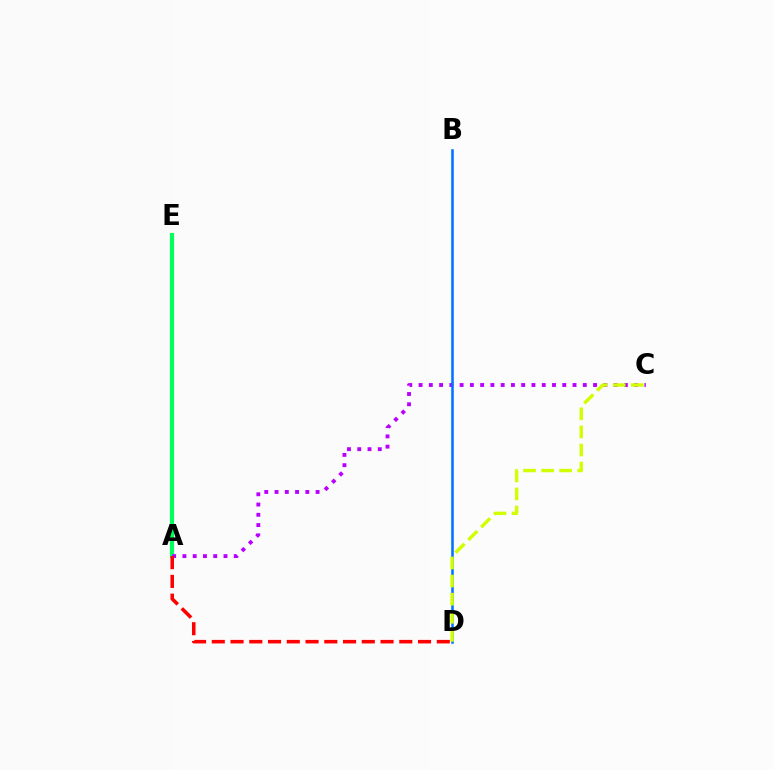{('A', 'E'): [{'color': '#00ff5c', 'line_style': 'solid', 'thickness': 3.0}], ('A', 'C'): [{'color': '#b900ff', 'line_style': 'dotted', 'thickness': 2.79}], ('B', 'D'): [{'color': '#0074ff', 'line_style': 'solid', 'thickness': 1.84}], ('C', 'D'): [{'color': '#d1ff00', 'line_style': 'dashed', 'thickness': 2.46}], ('A', 'D'): [{'color': '#ff0000', 'line_style': 'dashed', 'thickness': 2.55}]}